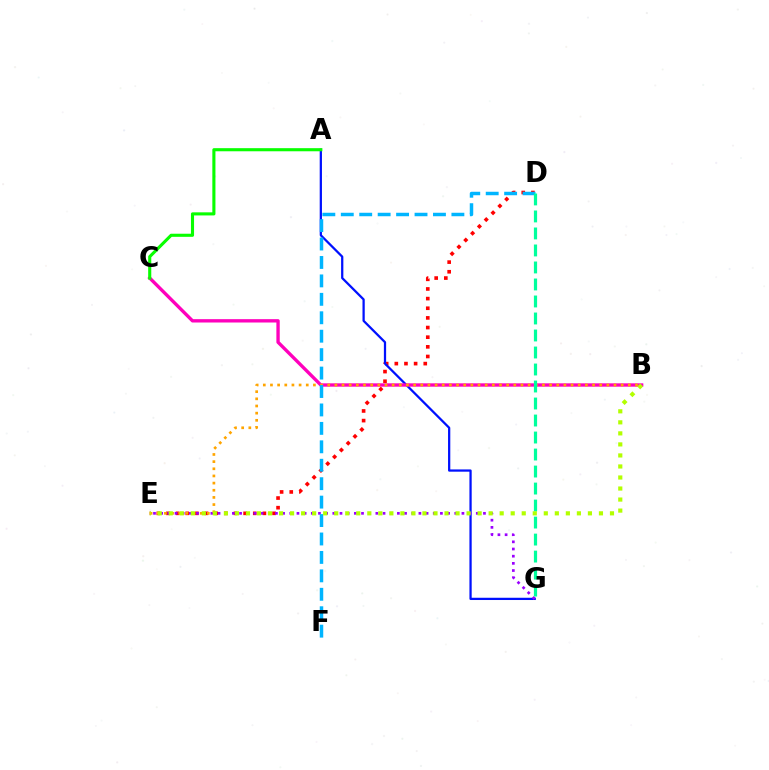{('D', 'E'): [{'color': '#ff0000', 'line_style': 'dotted', 'thickness': 2.62}], ('A', 'G'): [{'color': '#0010ff', 'line_style': 'solid', 'thickness': 1.62}], ('B', 'C'): [{'color': '#ff00bd', 'line_style': 'solid', 'thickness': 2.41}], ('E', 'G'): [{'color': '#9b00ff', 'line_style': 'dotted', 'thickness': 1.95}], ('B', 'E'): [{'color': '#ffa500', 'line_style': 'dotted', 'thickness': 1.94}, {'color': '#b3ff00', 'line_style': 'dotted', 'thickness': 3.0}], ('D', 'F'): [{'color': '#00b5ff', 'line_style': 'dashed', 'thickness': 2.5}], ('D', 'G'): [{'color': '#00ff9d', 'line_style': 'dashed', 'thickness': 2.31}], ('A', 'C'): [{'color': '#08ff00', 'line_style': 'solid', 'thickness': 2.23}]}